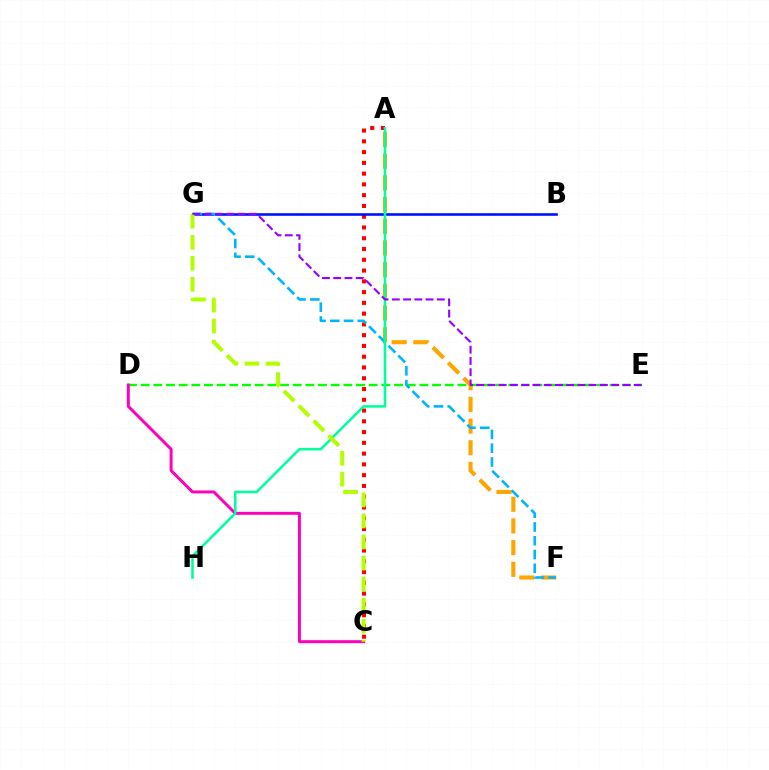{('A', 'F'): [{'color': '#ffa500', 'line_style': 'dashed', 'thickness': 2.95}], ('A', 'C'): [{'color': '#ff0000', 'line_style': 'dotted', 'thickness': 2.93}], ('D', 'E'): [{'color': '#08ff00', 'line_style': 'dashed', 'thickness': 1.72}], ('C', 'D'): [{'color': '#ff00bd', 'line_style': 'solid', 'thickness': 2.14}], ('B', 'G'): [{'color': '#0010ff', 'line_style': 'solid', 'thickness': 1.87}], ('F', 'G'): [{'color': '#00b5ff', 'line_style': 'dashed', 'thickness': 1.87}], ('A', 'H'): [{'color': '#00ff9d', 'line_style': 'solid', 'thickness': 1.85}], ('C', 'G'): [{'color': '#b3ff00', 'line_style': 'dashed', 'thickness': 2.86}], ('E', 'G'): [{'color': '#9b00ff', 'line_style': 'dashed', 'thickness': 1.53}]}